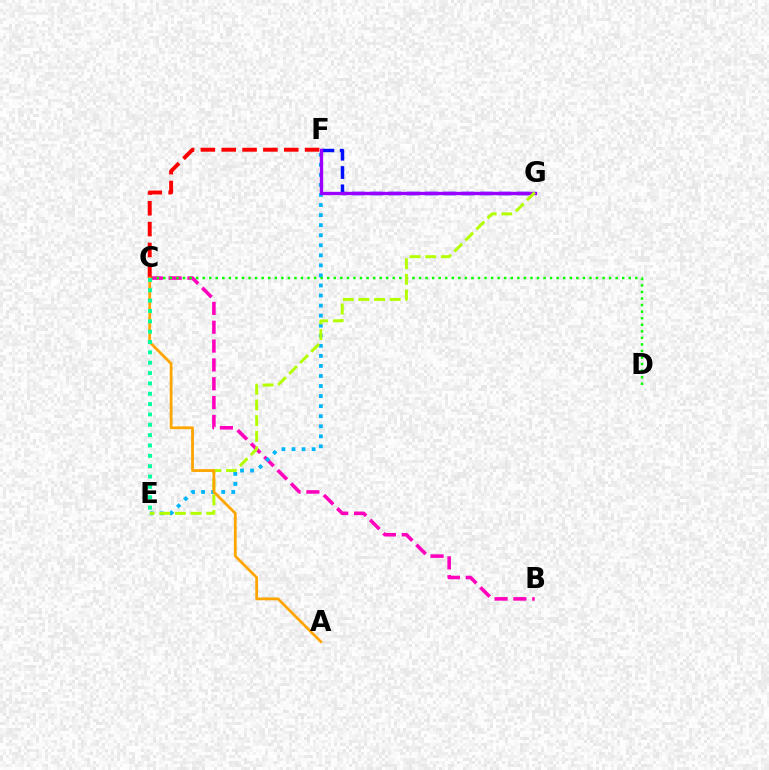{('B', 'C'): [{'color': '#ff00bd', 'line_style': 'dashed', 'thickness': 2.56}], ('E', 'F'): [{'color': '#00b5ff', 'line_style': 'dotted', 'thickness': 2.73}], ('C', 'D'): [{'color': '#08ff00', 'line_style': 'dotted', 'thickness': 1.78}], ('F', 'G'): [{'color': '#0010ff', 'line_style': 'dashed', 'thickness': 2.49}, {'color': '#9b00ff', 'line_style': 'solid', 'thickness': 2.4}], ('C', 'F'): [{'color': '#ff0000', 'line_style': 'dashed', 'thickness': 2.83}], ('E', 'G'): [{'color': '#b3ff00', 'line_style': 'dashed', 'thickness': 2.13}], ('A', 'C'): [{'color': '#ffa500', 'line_style': 'solid', 'thickness': 2.0}], ('C', 'E'): [{'color': '#00ff9d', 'line_style': 'dotted', 'thickness': 2.81}]}